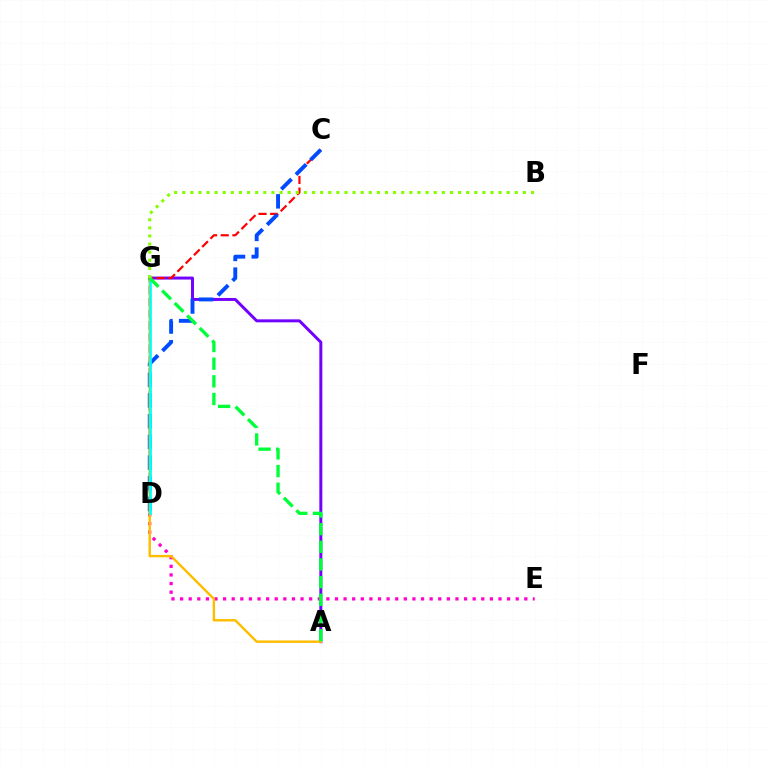{('D', 'E'): [{'color': '#ff00cf', 'line_style': 'dotted', 'thickness': 2.34}], ('A', 'G'): [{'color': '#7200ff', 'line_style': 'solid', 'thickness': 2.14}, {'color': '#ffbd00', 'line_style': 'solid', 'thickness': 1.75}, {'color': '#00ff39', 'line_style': 'dashed', 'thickness': 2.4}], ('C', 'D'): [{'color': '#ff0000', 'line_style': 'dashed', 'thickness': 1.58}, {'color': '#004bff', 'line_style': 'dashed', 'thickness': 2.81}], ('D', 'G'): [{'color': '#00fff6', 'line_style': 'solid', 'thickness': 1.96}], ('B', 'G'): [{'color': '#84ff00', 'line_style': 'dotted', 'thickness': 2.2}]}